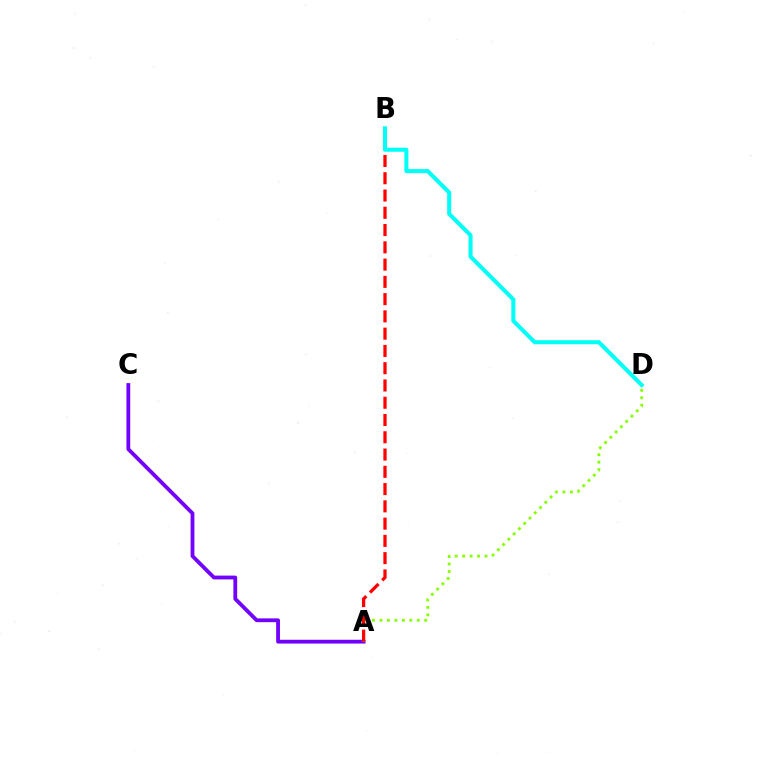{('A', 'C'): [{'color': '#7200ff', 'line_style': 'solid', 'thickness': 2.73}], ('A', 'D'): [{'color': '#84ff00', 'line_style': 'dotted', 'thickness': 2.03}], ('A', 'B'): [{'color': '#ff0000', 'line_style': 'dashed', 'thickness': 2.35}], ('B', 'D'): [{'color': '#00fff6', 'line_style': 'solid', 'thickness': 2.91}]}